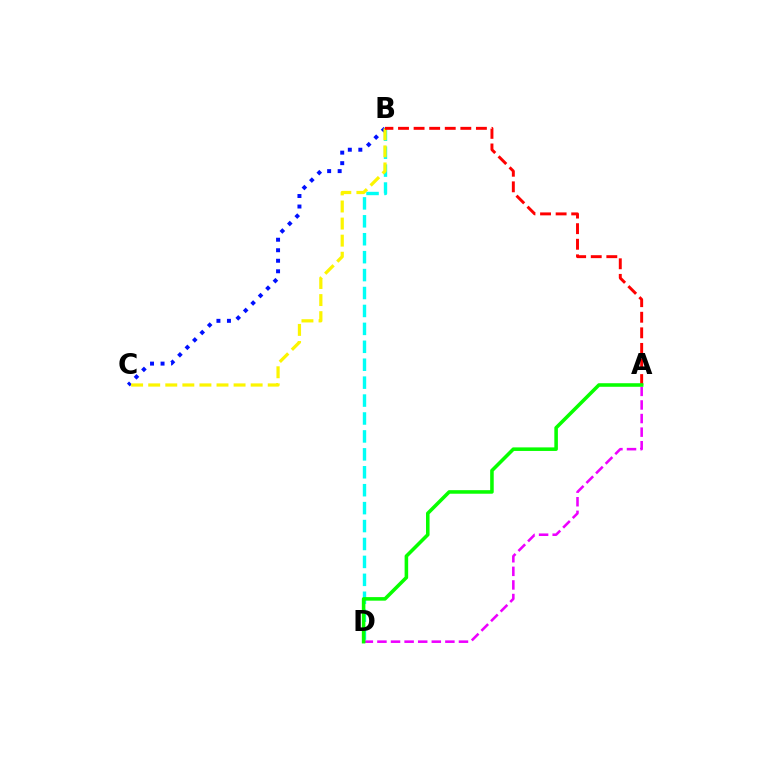{('A', 'D'): [{'color': '#ee00ff', 'line_style': 'dashed', 'thickness': 1.85}, {'color': '#08ff00', 'line_style': 'solid', 'thickness': 2.56}], ('B', 'D'): [{'color': '#00fff6', 'line_style': 'dashed', 'thickness': 2.44}], ('B', 'C'): [{'color': '#0010ff', 'line_style': 'dotted', 'thickness': 2.86}, {'color': '#fcf500', 'line_style': 'dashed', 'thickness': 2.32}], ('A', 'B'): [{'color': '#ff0000', 'line_style': 'dashed', 'thickness': 2.12}]}